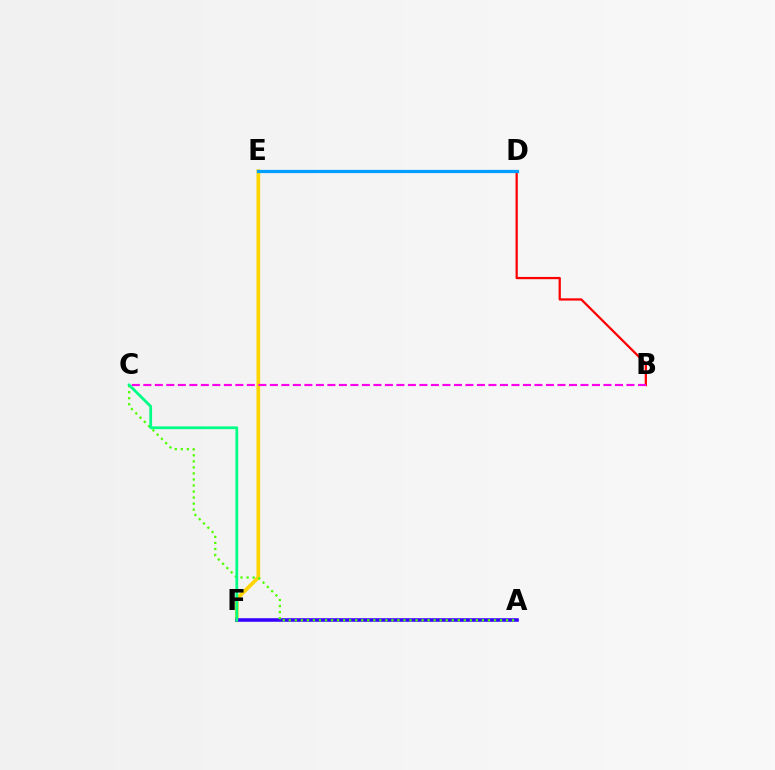{('E', 'F'): [{'color': '#ffd500', 'line_style': 'solid', 'thickness': 2.66}], ('A', 'F'): [{'color': '#3700ff', 'line_style': 'solid', 'thickness': 2.56}], ('A', 'C'): [{'color': '#4fff00', 'line_style': 'dotted', 'thickness': 1.64}], ('B', 'D'): [{'color': '#ff0000', 'line_style': 'solid', 'thickness': 1.63}], ('D', 'E'): [{'color': '#009eff', 'line_style': 'solid', 'thickness': 2.32}], ('B', 'C'): [{'color': '#ff00ed', 'line_style': 'dashed', 'thickness': 1.56}], ('C', 'F'): [{'color': '#00ff86', 'line_style': 'solid', 'thickness': 2.0}]}